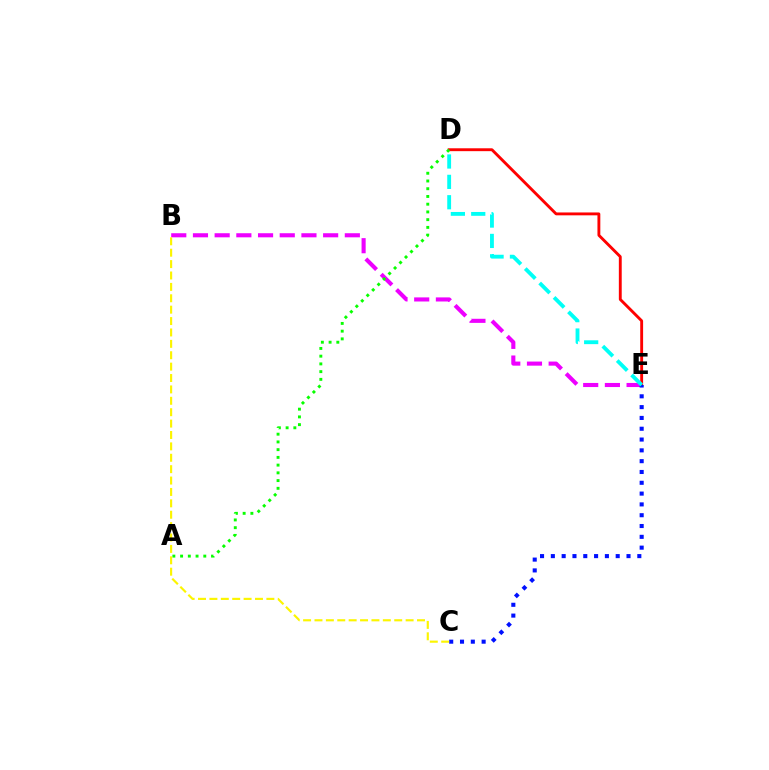{('D', 'E'): [{'color': '#ff0000', 'line_style': 'solid', 'thickness': 2.07}, {'color': '#00fff6', 'line_style': 'dashed', 'thickness': 2.77}], ('B', 'E'): [{'color': '#ee00ff', 'line_style': 'dashed', 'thickness': 2.95}], ('A', 'D'): [{'color': '#08ff00', 'line_style': 'dotted', 'thickness': 2.1}], ('C', 'E'): [{'color': '#0010ff', 'line_style': 'dotted', 'thickness': 2.94}], ('B', 'C'): [{'color': '#fcf500', 'line_style': 'dashed', 'thickness': 1.55}]}